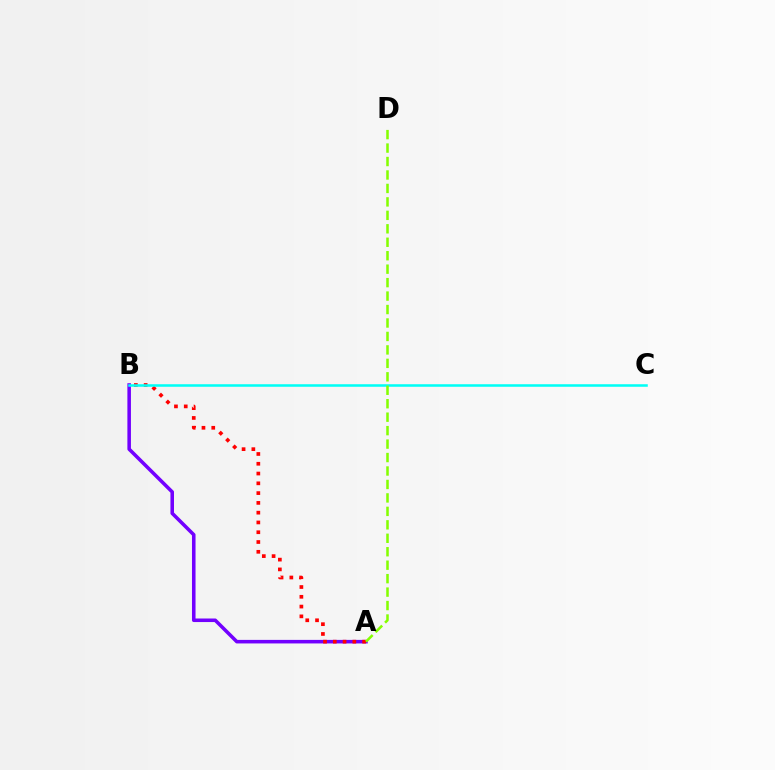{('A', 'B'): [{'color': '#7200ff', 'line_style': 'solid', 'thickness': 2.56}, {'color': '#ff0000', 'line_style': 'dotted', 'thickness': 2.66}], ('B', 'C'): [{'color': '#00fff6', 'line_style': 'solid', 'thickness': 1.83}], ('A', 'D'): [{'color': '#84ff00', 'line_style': 'dashed', 'thickness': 1.83}]}